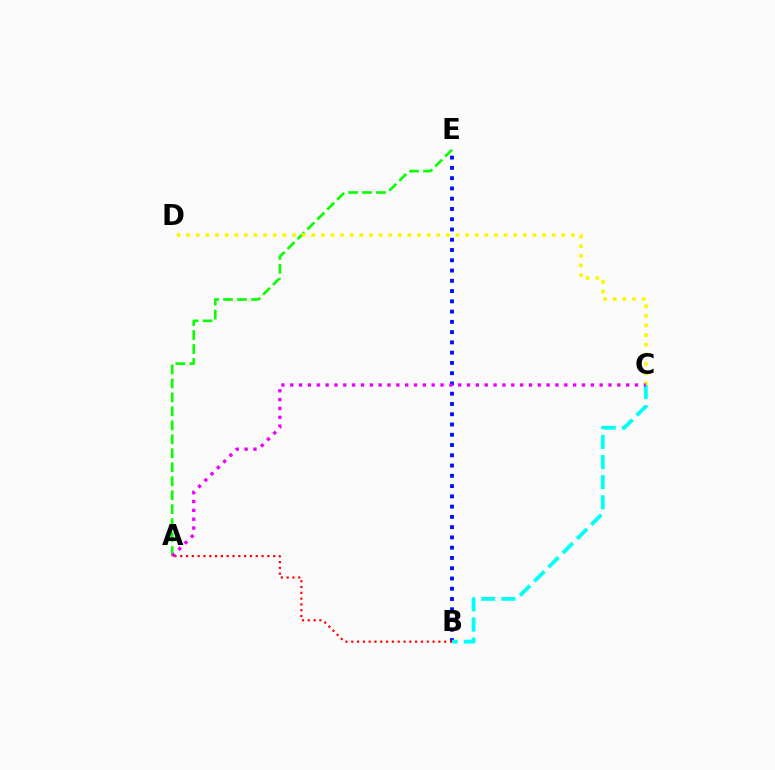{('B', 'E'): [{'color': '#0010ff', 'line_style': 'dotted', 'thickness': 2.79}], ('A', 'E'): [{'color': '#08ff00', 'line_style': 'dashed', 'thickness': 1.9}], ('A', 'B'): [{'color': '#ff0000', 'line_style': 'dotted', 'thickness': 1.58}], ('B', 'C'): [{'color': '#00fff6', 'line_style': 'dashed', 'thickness': 2.73}], ('C', 'D'): [{'color': '#fcf500', 'line_style': 'dotted', 'thickness': 2.61}], ('A', 'C'): [{'color': '#ee00ff', 'line_style': 'dotted', 'thickness': 2.4}]}